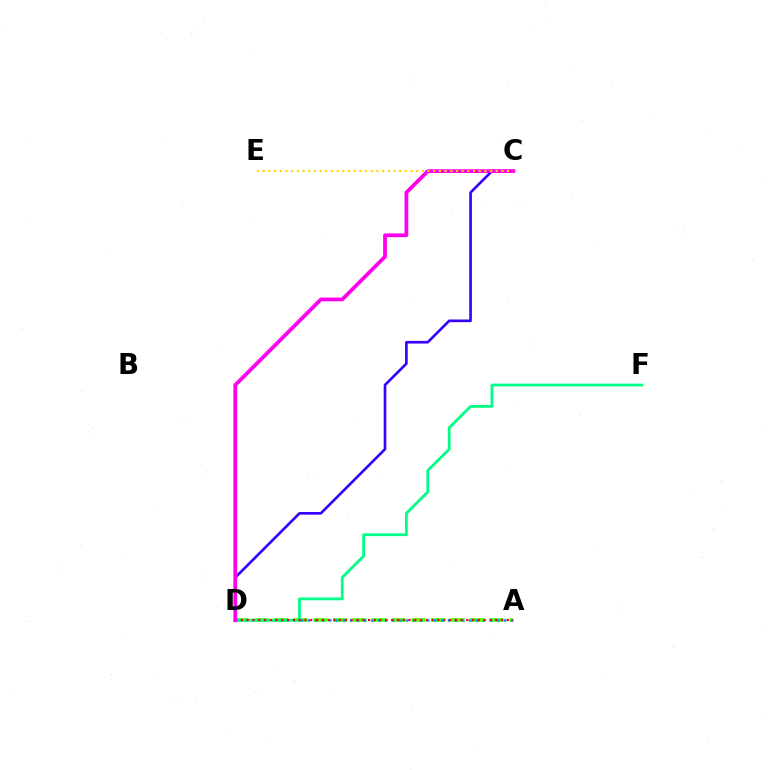{('A', 'D'): [{'color': '#4fff00', 'line_style': 'dashed', 'thickness': 2.66}, {'color': '#009eff', 'line_style': 'dotted', 'thickness': 1.9}, {'color': '#ff0000', 'line_style': 'dotted', 'thickness': 1.57}], ('D', 'F'): [{'color': '#00ff86', 'line_style': 'solid', 'thickness': 1.99}], ('C', 'D'): [{'color': '#3700ff', 'line_style': 'solid', 'thickness': 1.91}, {'color': '#ff00ed', 'line_style': 'solid', 'thickness': 2.71}], ('C', 'E'): [{'color': '#ffd500', 'line_style': 'dotted', 'thickness': 1.54}]}